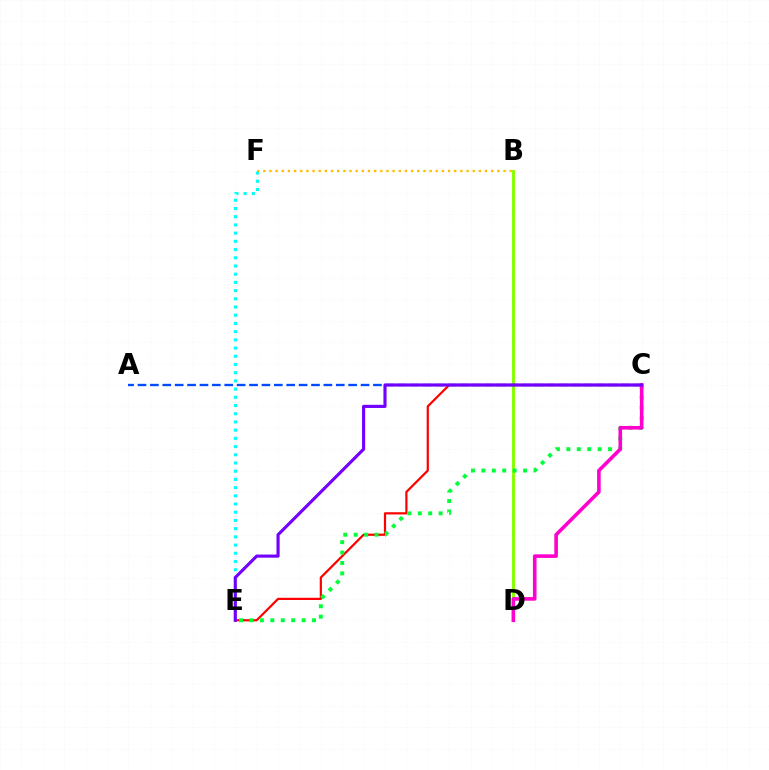{('E', 'F'): [{'color': '#00fff6', 'line_style': 'dotted', 'thickness': 2.23}], ('B', 'D'): [{'color': '#84ff00', 'line_style': 'solid', 'thickness': 2.1}], ('C', 'E'): [{'color': '#ff0000', 'line_style': 'solid', 'thickness': 1.59}, {'color': '#00ff39', 'line_style': 'dotted', 'thickness': 2.83}, {'color': '#7200ff', 'line_style': 'solid', 'thickness': 2.26}], ('B', 'F'): [{'color': '#ffbd00', 'line_style': 'dotted', 'thickness': 1.67}], ('A', 'C'): [{'color': '#004bff', 'line_style': 'dashed', 'thickness': 1.68}], ('C', 'D'): [{'color': '#ff00cf', 'line_style': 'solid', 'thickness': 2.59}]}